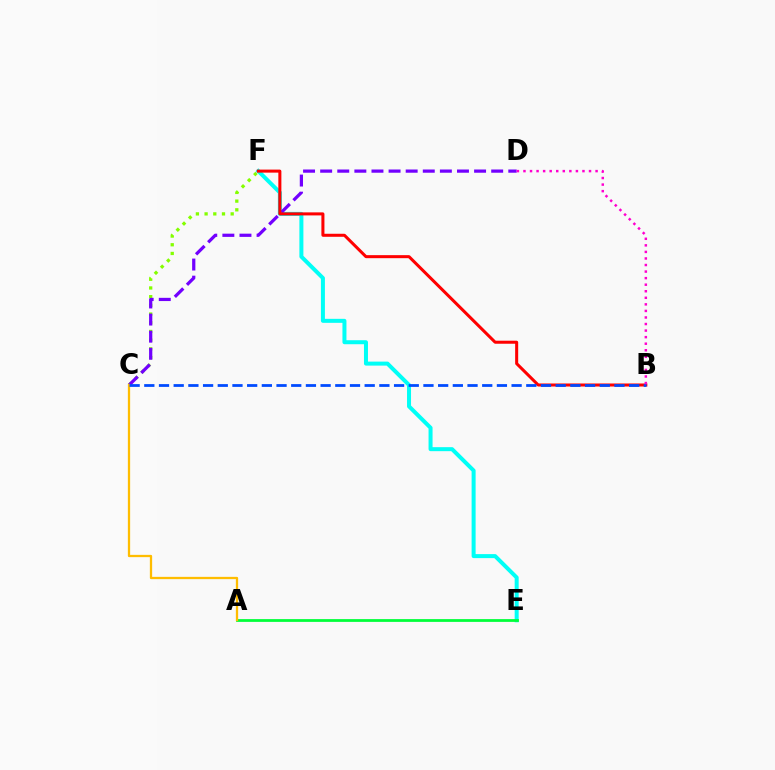{('C', 'F'): [{'color': '#84ff00', 'line_style': 'dotted', 'thickness': 2.36}], ('E', 'F'): [{'color': '#00fff6', 'line_style': 'solid', 'thickness': 2.88}], ('C', 'D'): [{'color': '#7200ff', 'line_style': 'dashed', 'thickness': 2.32}], ('A', 'E'): [{'color': '#00ff39', 'line_style': 'solid', 'thickness': 2.0}], ('A', 'C'): [{'color': '#ffbd00', 'line_style': 'solid', 'thickness': 1.64}], ('B', 'F'): [{'color': '#ff0000', 'line_style': 'solid', 'thickness': 2.18}], ('B', 'C'): [{'color': '#004bff', 'line_style': 'dashed', 'thickness': 2.0}], ('B', 'D'): [{'color': '#ff00cf', 'line_style': 'dotted', 'thickness': 1.78}]}